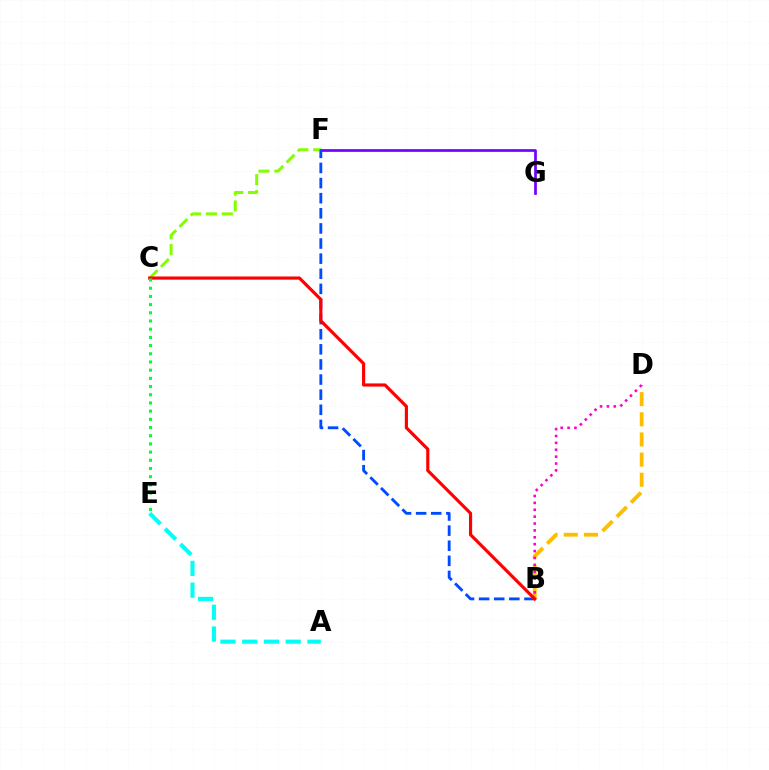{('B', 'D'): [{'color': '#ffbd00', 'line_style': 'dashed', 'thickness': 2.74}, {'color': '#ff00cf', 'line_style': 'dotted', 'thickness': 1.87}], ('C', 'F'): [{'color': '#84ff00', 'line_style': 'dashed', 'thickness': 2.16}], ('F', 'G'): [{'color': '#7200ff', 'line_style': 'solid', 'thickness': 1.95}], ('B', 'F'): [{'color': '#004bff', 'line_style': 'dashed', 'thickness': 2.05}], ('A', 'E'): [{'color': '#00fff6', 'line_style': 'dashed', 'thickness': 2.95}], ('B', 'C'): [{'color': '#ff0000', 'line_style': 'solid', 'thickness': 2.27}], ('C', 'E'): [{'color': '#00ff39', 'line_style': 'dotted', 'thickness': 2.23}]}